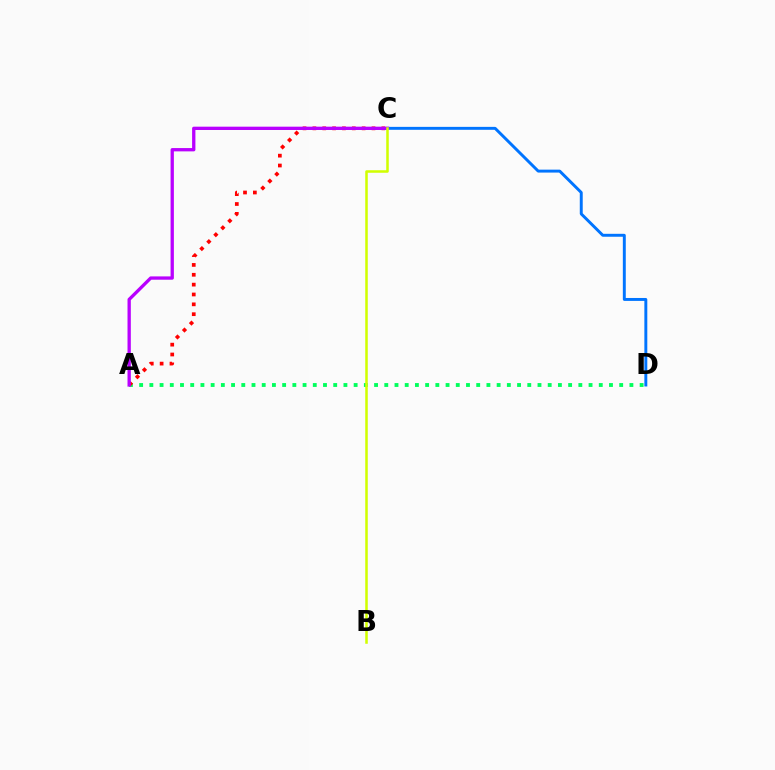{('A', 'D'): [{'color': '#00ff5c', 'line_style': 'dotted', 'thickness': 2.78}], ('C', 'D'): [{'color': '#0074ff', 'line_style': 'solid', 'thickness': 2.11}], ('A', 'C'): [{'color': '#ff0000', 'line_style': 'dotted', 'thickness': 2.68}, {'color': '#b900ff', 'line_style': 'solid', 'thickness': 2.38}], ('B', 'C'): [{'color': '#d1ff00', 'line_style': 'solid', 'thickness': 1.82}]}